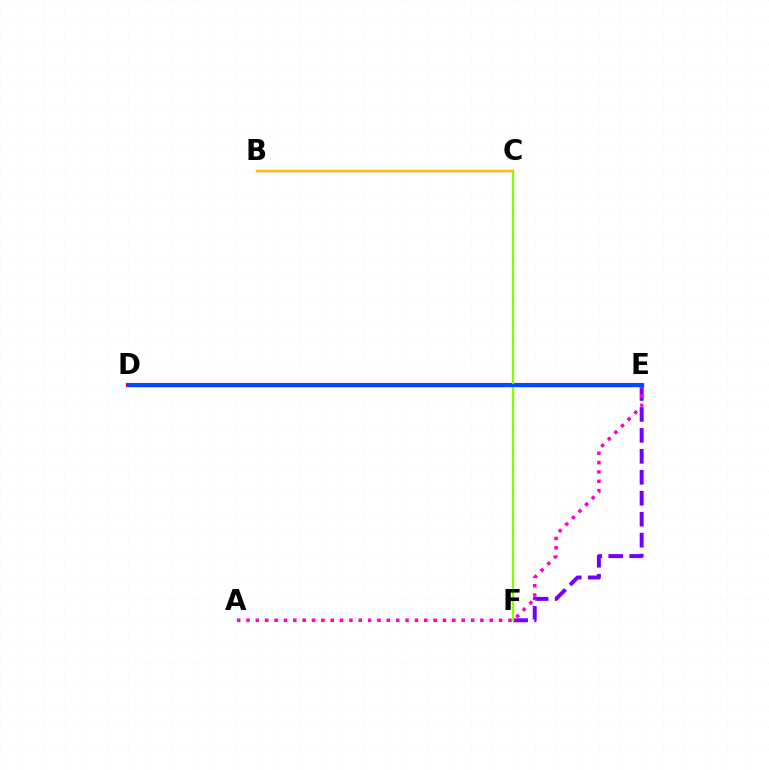{('E', 'F'): [{'color': '#7200ff', 'line_style': 'dashed', 'thickness': 2.85}], ('D', 'E'): [{'color': '#00fff6', 'line_style': 'solid', 'thickness': 2.05}, {'color': '#ff0000', 'line_style': 'solid', 'thickness': 2.99}, {'color': '#00ff39', 'line_style': 'solid', 'thickness': 1.87}, {'color': '#004bff', 'line_style': 'solid', 'thickness': 2.38}], ('C', 'F'): [{'color': '#84ff00', 'line_style': 'solid', 'thickness': 1.66}], ('B', 'C'): [{'color': '#ffbd00', 'line_style': 'solid', 'thickness': 1.78}], ('A', 'E'): [{'color': '#ff00cf', 'line_style': 'dotted', 'thickness': 2.54}]}